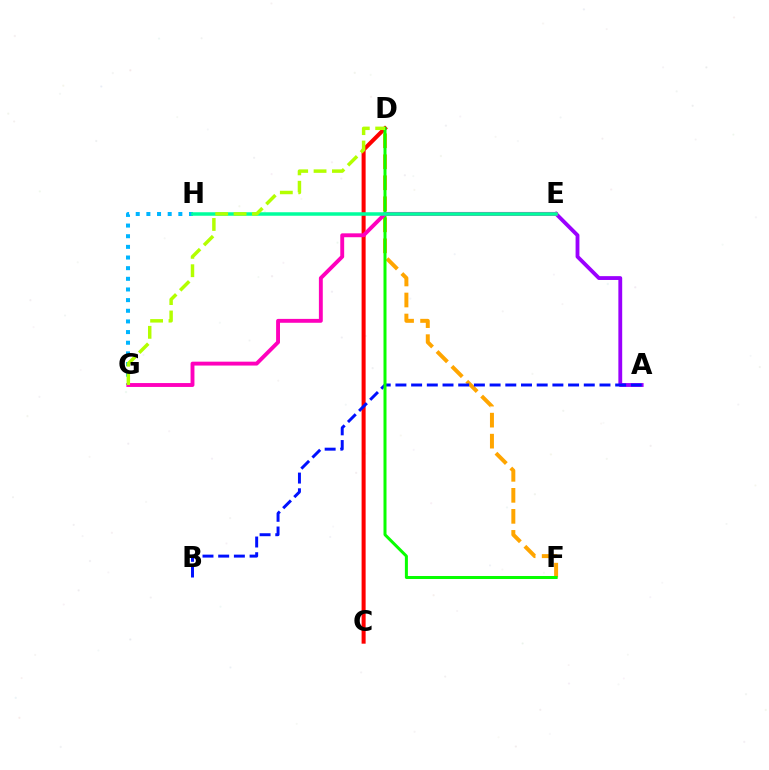{('G', 'H'): [{'color': '#00b5ff', 'line_style': 'dotted', 'thickness': 2.89}], ('C', 'D'): [{'color': '#ff0000', 'line_style': 'solid', 'thickness': 2.9}], ('D', 'F'): [{'color': '#ffa500', 'line_style': 'dashed', 'thickness': 2.85}, {'color': '#08ff00', 'line_style': 'solid', 'thickness': 2.16}], ('A', 'E'): [{'color': '#9b00ff', 'line_style': 'solid', 'thickness': 2.76}], ('A', 'B'): [{'color': '#0010ff', 'line_style': 'dashed', 'thickness': 2.13}], ('E', 'G'): [{'color': '#ff00bd', 'line_style': 'solid', 'thickness': 2.8}], ('E', 'H'): [{'color': '#00ff9d', 'line_style': 'solid', 'thickness': 2.53}], ('D', 'G'): [{'color': '#b3ff00', 'line_style': 'dashed', 'thickness': 2.5}]}